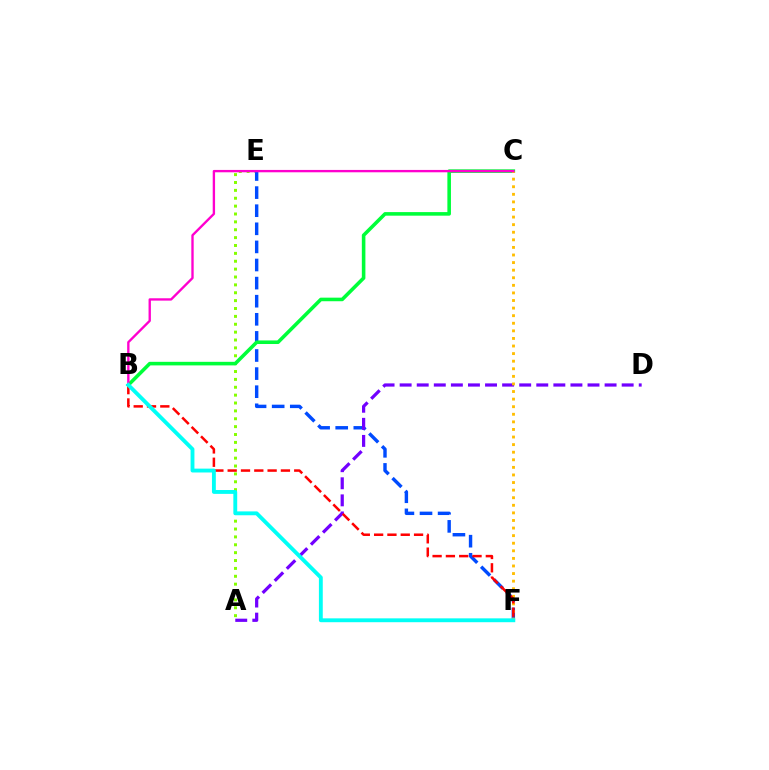{('A', 'E'): [{'color': '#84ff00', 'line_style': 'dotted', 'thickness': 2.14}], ('E', 'F'): [{'color': '#004bff', 'line_style': 'dashed', 'thickness': 2.46}], ('B', 'C'): [{'color': '#00ff39', 'line_style': 'solid', 'thickness': 2.57}, {'color': '#ff00cf', 'line_style': 'solid', 'thickness': 1.69}], ('A', 'D'): [{'color': '#7200ff', 'line_style': 'dashed', 'thickness': 2.32}], ('C', 'F'): [{'color': '#ffbd00', 'line_style': 'dotted', 'thickness': 2.06}], ('B', 'F'): [{'color': '#ff0000', 'line_style': 'dashed', 'thickness': 1.81}, {'color': '#00fff6', 'line_style': 'solid', 'thickness': 2.78}]}